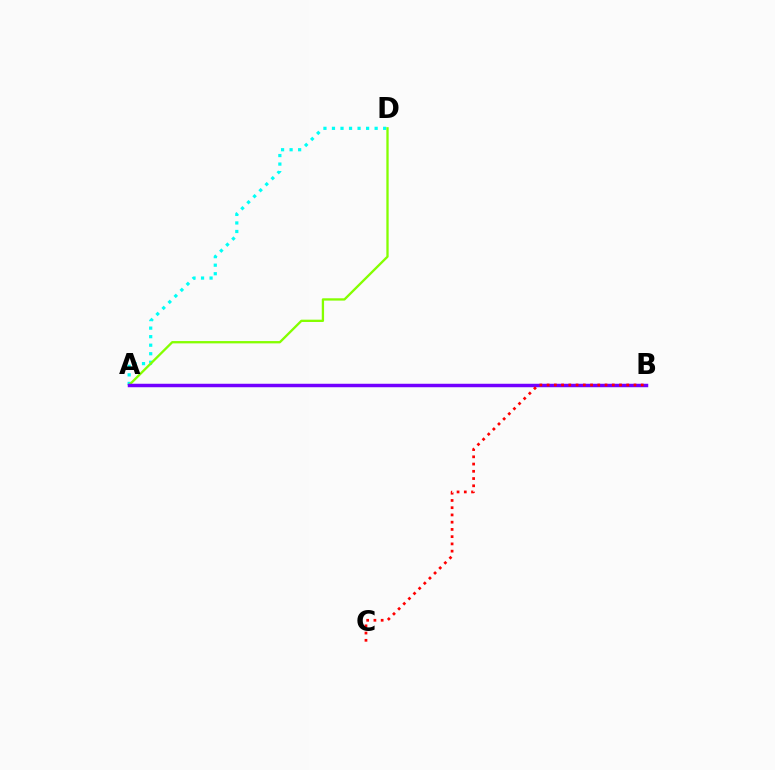{('A', 'D'): [{'color': '#00fff6', 'line_style': 'dotted', 'thickness': 2.32}, {'color': '#84ff00', 'line_style': 'solid', 'thickness': 1.66}], ('A', 'B'): [{'color': '#7200ff', 'line_style': 'solid', 'thickness': 2.5}], ('B', 'C'): [{'color': '#ff0000', 'line_style': 'dotted', 'thickness': 1.97}]}